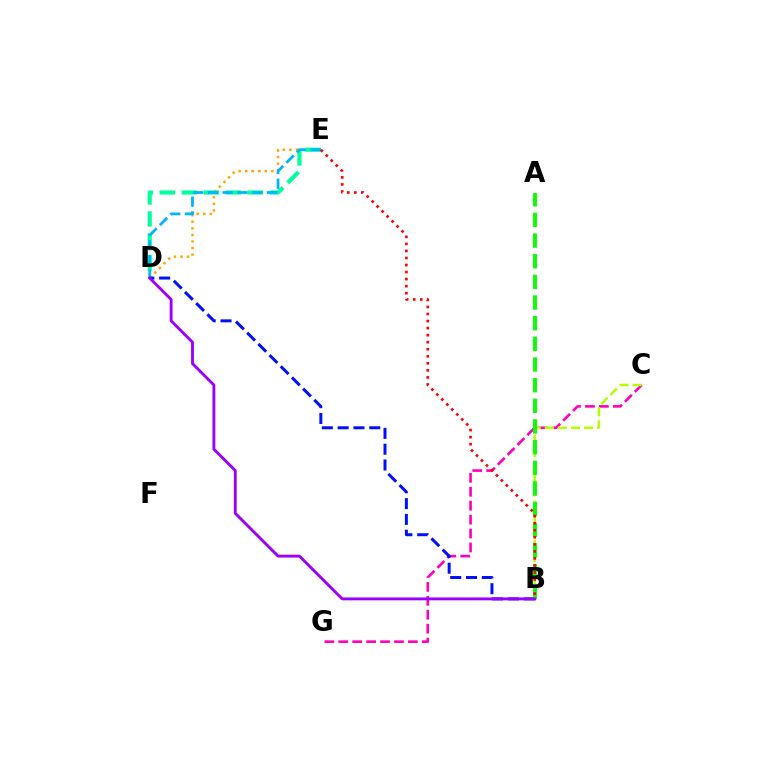{('D', 'E'): [{'color': '#ffa500', 'line_style': 'dotted', 'thickness': 1.78}, {'color': '#00ff9d', 'line_style': 'dashed', 'thickness': 2.99}, {'color': '#00b5ff', 'line_style': 'dashed', 'thickness': 2.01}], ('C', 'G'): [{'color': '#ff00bd', 'line_style': 'dashed', 'thickness': 1.89}], ('B', 'C'): [{'color': '#b3ff00', 'line_style': 'dashed', 'thickness': 1.78}], ('B', 'D'): [{'color': '#0010ff', 'line_style': 'dashed', 'thickness': 2.15}, {'color': '#9b00ff', 'line_style': 'solid', 'thickness': 2.07}], ('A', 'B'): [{'color': '#08ff00', 'line_style': 'dashed', 'thickness': 2.81}], ('B', 'E'): [{'color': '#ff0000', 'line_style': 'dotted', 'thickness': 1.91}]}